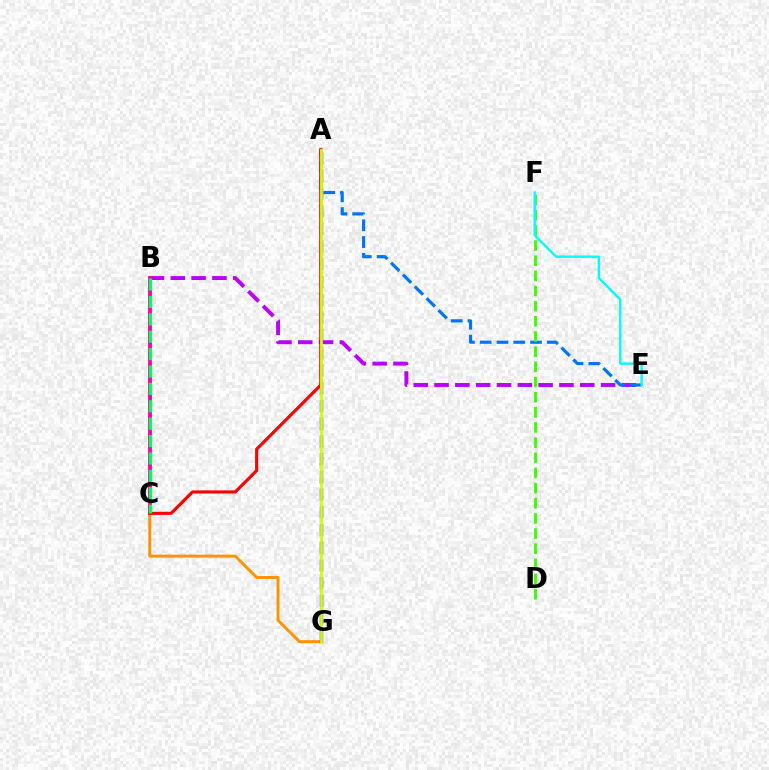{('B', 'E'): [{'color': '#b900ff', 'line_style': 'dashed', 'thickness': 2.83}], ('B', 'C'): [{'color': '#ff00ac', 'line_style': 'solid', 'thickness': 2.77}, {'color': '#00ff5c', 'line_style': 'dashed', 'thickness': 2.36}], ('C', 'G'): [{'color': '#ff9400', 'line_style': 'solid', 'thickness': 2.13}], ('A', 'G'): [{'color': '#2500ff', 'line_style': 'dashed', 'thickness': 2.41}, {'color': '#d1ff00', 'line_style': 'solid', 'thickness': 2.01}], ('A', 'E'): [{'color': '#0074ff', 'line_style': 'dashed', 'thickness': 2.28}], ('A', 'C'): [{'color': '#ff0000', 'line_style': 'solid', 'thickness': 2.27}], ('D', 'F'): [{'color': '#3dff00', 'line_style': 'dashed', 'thickness': 2.06}], ('E', 'F'): [{'color': '#00fff6', 'line_style': 'solid', 'thickness': 1.74}]}